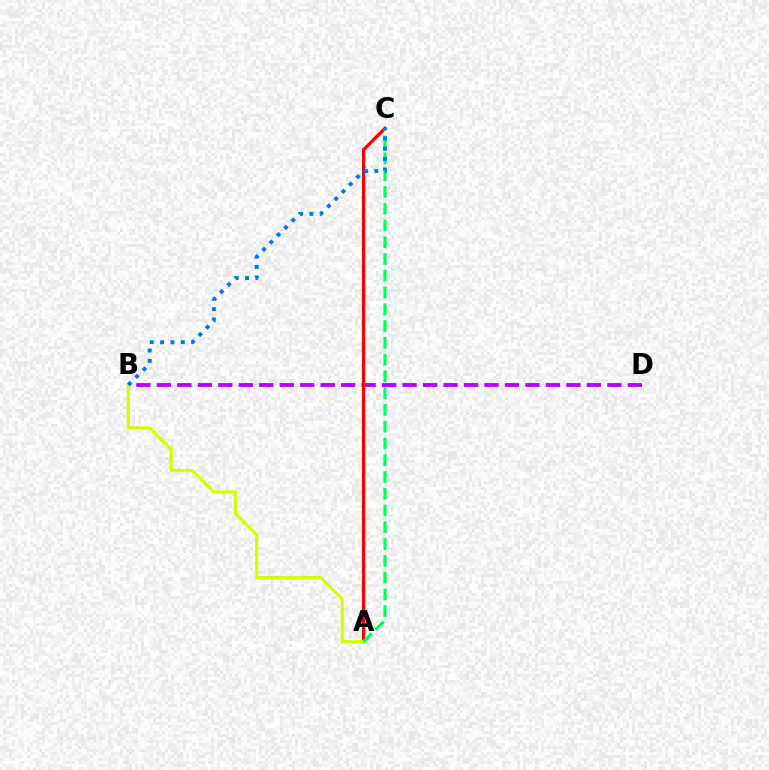{('B', 'D'): [{'color': '#b900ff', 'line_style': 'dashed', 'thickness': 2.78}], ('A', 'C'): [{'color': '#ff0000', 'line_style': 'solid', 'thickness': 2.35}, {'color': '#00ff5c', 'line_style': 'dashed', 'thickness': 2.28}], ('A', 'B'): [{'color': '#d1ff00', 'line_style': 'solid', 'thickness': 2.25}], ('B', 'C'): [{'color': '#0074ff', 'line_style': 'dotted', 'thickness': 2.81}]}